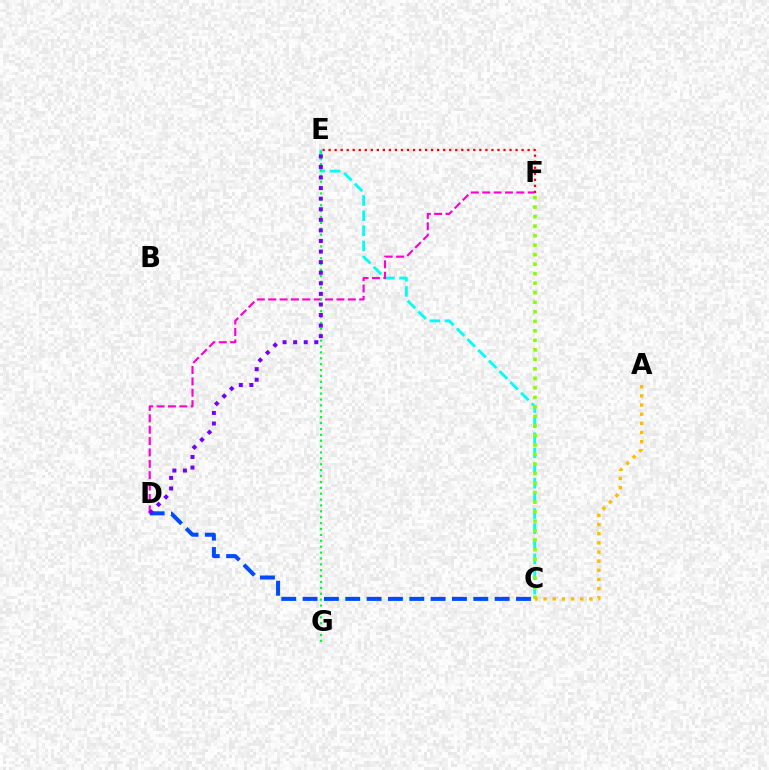{('E', 'F'): [{'color': '#ff0000', 'line_style': 'dotted', 'thickness': 1.64}], ('C', 'E'): [{'color': '#00fff6', 'line_style': 'dashed', 'thickness': 2.06}], ('D', 'F'): [{'color': '#ff00cf', 'line_style': 'dashed', 'thickness': 1.55}], ('E', 'G'): [{'color': '#00ff39', 'line_style': 'dotted', 'thickness': 1.6}], ('C', 'D'): [{'color': '#004bff', 'line_style': 'dashed', 'thickness': 2.9}], ('D', 'E'): [{'color': '#7200ff', 'line_style': 'dotted', 'thickness': 2.87}], ('C', 'F'): [{'color': '#84ff00', 'line_style': 'dotted', 'thickness': 2.59}], ('A', 'C'): [{'color': '#ffbd00', 'line_style': 'dotted', 'thickness': 2.49}]}